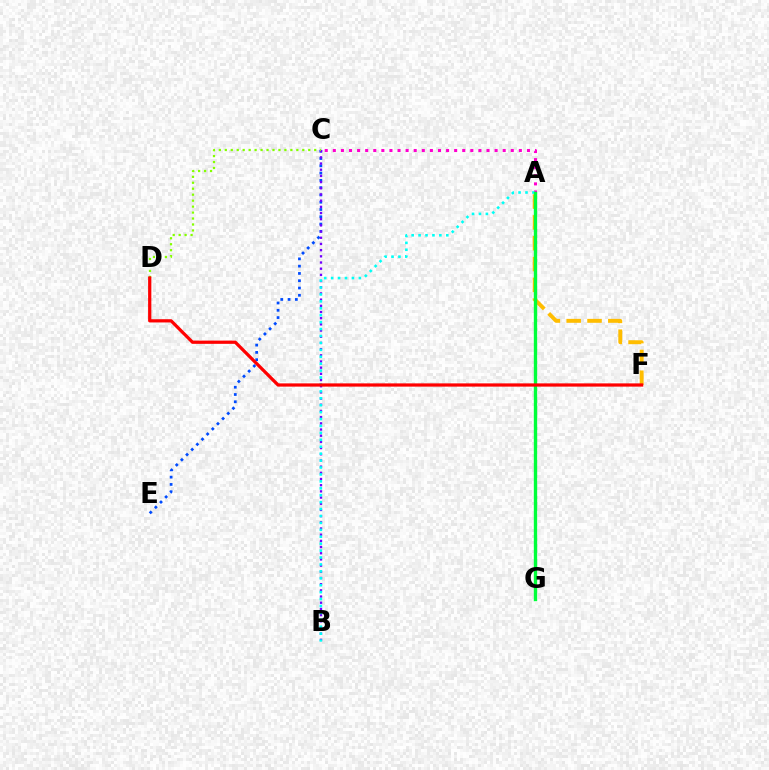{('C', 'E'): [{'color': '#004bff', 'line_style': 'dotted', 'thickness': 1.98}], ('A', 'F'): [{'color': '#ffbd00', 'line_style': 'dashed', 'thickness': 2.83}], ('B', 'C'): [{'color': '#7200ff', 'line_style': 'dotted', 'thickness': 1.68}], ('A', 'C'): [{'color': '#ff00cf', 'line_style': 'dotted', 'thickness': 2.2}], ('A', 'B'): [{'color': '#00fff6', 'line_style': 'dotted', 'thickness': 1.88}], ('C', 'D'): [{'color': '#84ff00', 'line_style': 'dotted', 'thickness': 1.62}], ('A', 'G'): [{'color': '#00ff39', 'line_style': 'solid', 'thickness': 2.42}], ('D', 'F'): [{'color': '#ff0000', 'line_style': 'solid', 'thickness': 2.33}]}